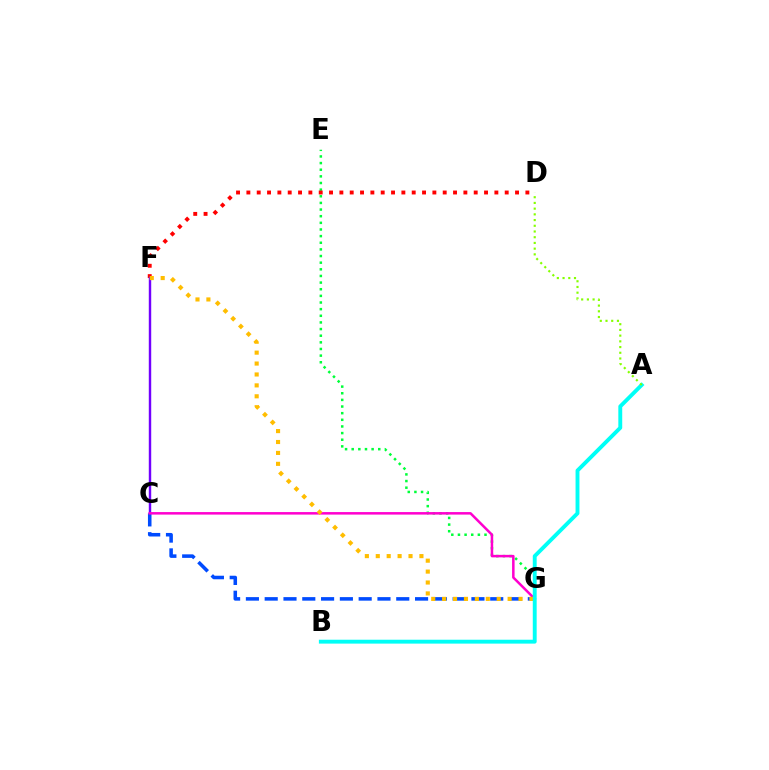{('E', 'G'): [{'color': '#00ff39', 'line_style': 'dotted', 'thickness': 1.8}], ('D', 'F'): [{'color': '#ff0000', 'line_style': 'dotted', 'thickness': 2.81}], ('C', 'F'): [{'color': '#7200ff', 'line_style': 'solid', 'thickness': 1.75}], ('C', 'G'): [{'color': '#004bff', 'line_style': 'dashed', 'thickness': 2.55}, {'color': '#ff00cf', 'line_style': 'solid', 'thickness': 1.81}], ('F', 'G'): [{'color': '#ffbd00', 'line_style': 'dotted', 'thickness': 2.97}], ('A', 'B'): [{'color': '#00fff6', 'line_style': 'solid', 'thickness': 2.8}], ('A', 'D'): [{'color': '#84ff00', 'line_style': 'dotted', 'thickness': 1.55}]}